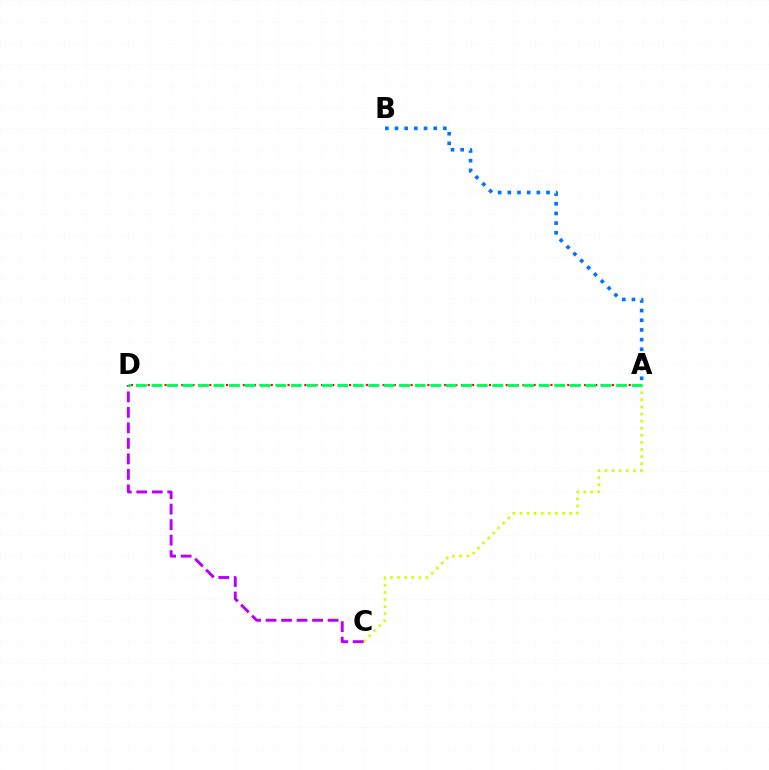{('A', 'C'): [{'color': '#d1ff00', 'line_style': 'dotted', 'thickness': 1.93}], ('C', 'D'): [{'color': '#b900ff', 'line_style': 'dashed', 'thickness': 2.11}], ('A', 'B'): [{'color': '#0074ff', 'line_style': 'dotted', 'thickness': 2.63}], ('A', 'D'): [{'color': '#ff0000', 'line_style': 'dotted', 'thickness': 1.52}, {'color': '#00ff5c', 'line_style': 'dashed', 'thickness': 2.1}]}